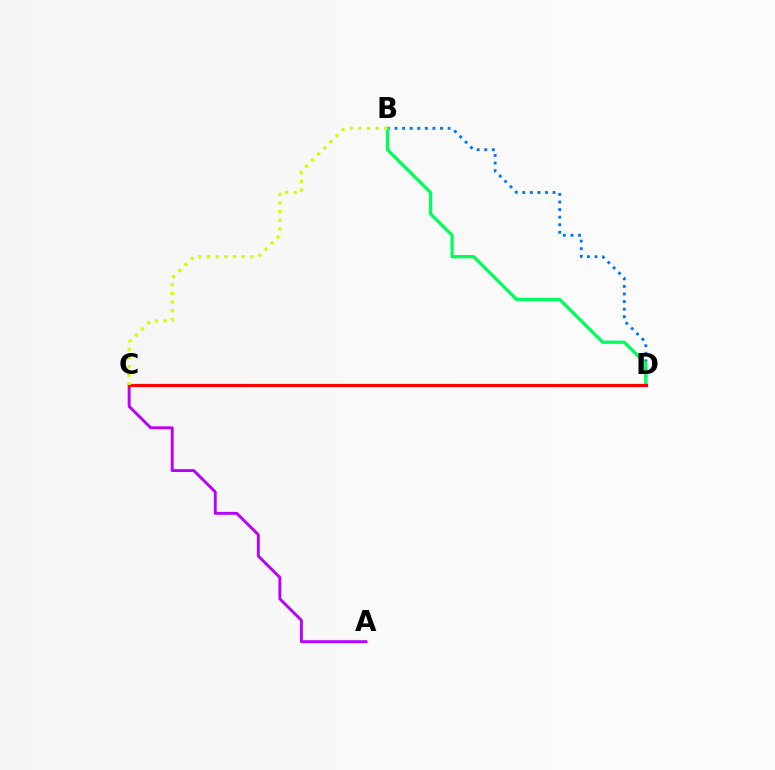{('B', 'D'): [{'color': '#0074ff', 'line_style': 'dotted', 'thickness': 2.06}, {'color': '#00ff5c', 'line_style': 'solid', 'thickness': 2.36}], ('A', 'C'): [{'color': '#b900ff', 'line_style': 'solid', 'thickness': 2.09}], ('C', 'D'): [{'color': '#ff0000', 'line_style': 'solid', 'thickness': 2.25}], ('B', 'C'): [{'color': '#d1ff00', 'line_style': 'dotted', 'thickness': 2.35}]}